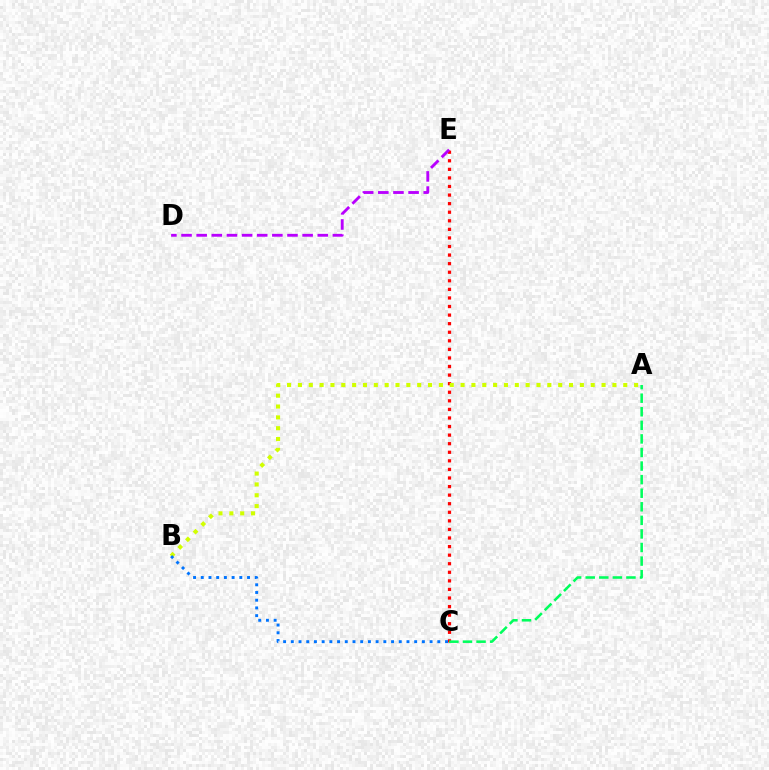{('C', 'E'): [{'color': '#ff0000', 'line_style': 'dotted', 'thickness': 2.33}], ('A', 'B'): [{'color': '#d1ff00', 'line_style': 'dotted', 'thickness': 2.95}], ('B', 'C'): [{'color': '#0074ff', 'line_style': 'dotted', 'thickness': 2.09}], ('A', 'C'): [{'color': '#00ff5c', 'line_style': 'dashed', 'thickness': 1.84}], ('D', 'E'): [{'color': '#b900ff', 'line_style': 'dashed', 'thickness': 2.06}]}